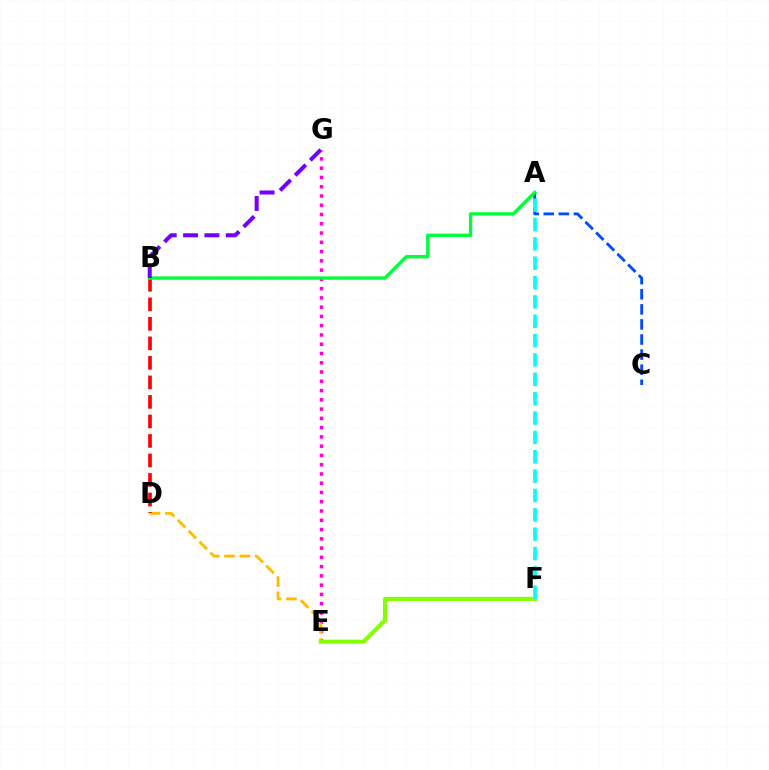{('E', 'G'): [{'color': '#ff00cf', 'line_style': 'dotted', 'thickness': 2.52}], ('A', 'C'): [{'color': '#004bff', 'line_style': 'dashed', 'thickness': 2.05}], ('D', 'E'): [{'color': '#ffbd00', 'line_style': 'dashed', 'thickness': 2.09}], ('B', 'D'): [{'color': '#ff0000', 'line_style': 'dashed', 'thickness': 2.65}], ('E', 'F'): [{'color': '#84ff00', 'line_style': 'solid', 'thickness': 2.95}], ('A', 'B'): [{'color': '#00ff39', 'line_style': 'solid', 'thickness': 2.41}], ('A', 'F'): [{'color': '#00fff6', 'line_style': 'dashed', 'thickness': 2.63}], ('B', 'G'): [{'color': '#7200ff', 'line_style': 'dashed', 'thickness': 2.9}]}